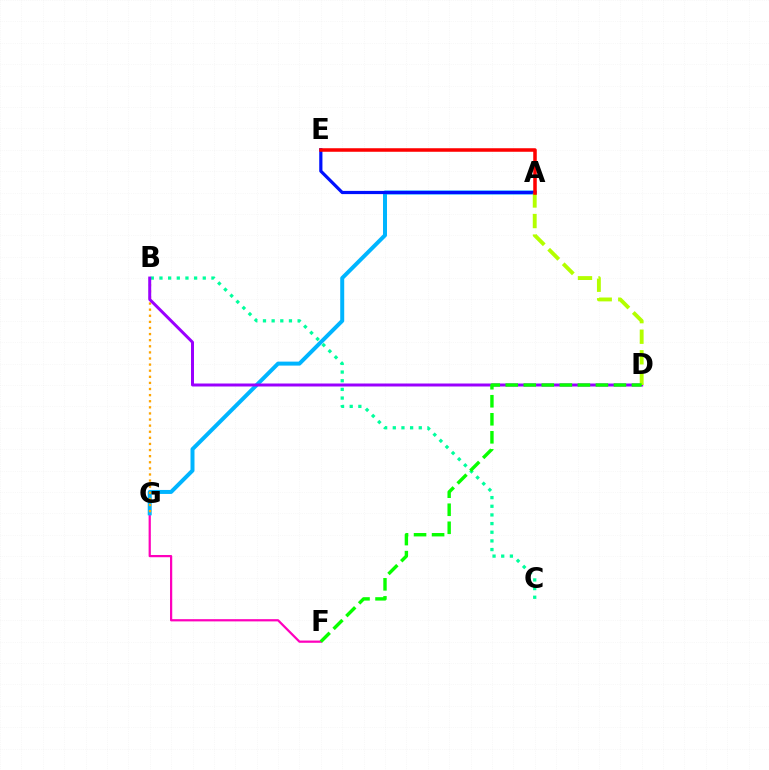{('F', 'G'): [{'color': '#ff00bd', 'line_style': 'solid', 'thickness': 1.61}], ('A', 'G'): [{'color': '#00b5ff', 'line_style': 'solid', 'thickness': 2.87}], ('B', 'G'): [{'color': '#ffa500', 'line_style': 'dotted', 'thickness': 1.66}], ('B', 'C'): [{'color': '#00ff9d', 'line_style': 'dotted', 'thickness': 2.35}], ('B', 'D'): [{'color': '#9b00ff', 'line_style': 'solid', 'thickness': 2.15}], ('A', 'E'): [{'color': '#0010ff', 'line_style': 'solid', 'thickness': 2.31}, {'color': '#ff0000', 'line_style': 'solid', 'thickness': 2.54}], ('A', 'D'): [{'color': '#b3ff00', 'line_style': 'dashed', 'thickness': 2.79}], ('D', 'F'): [{'color': '#08ff00', 'line_style': 'dashed', 'thickness': 2.45}]}